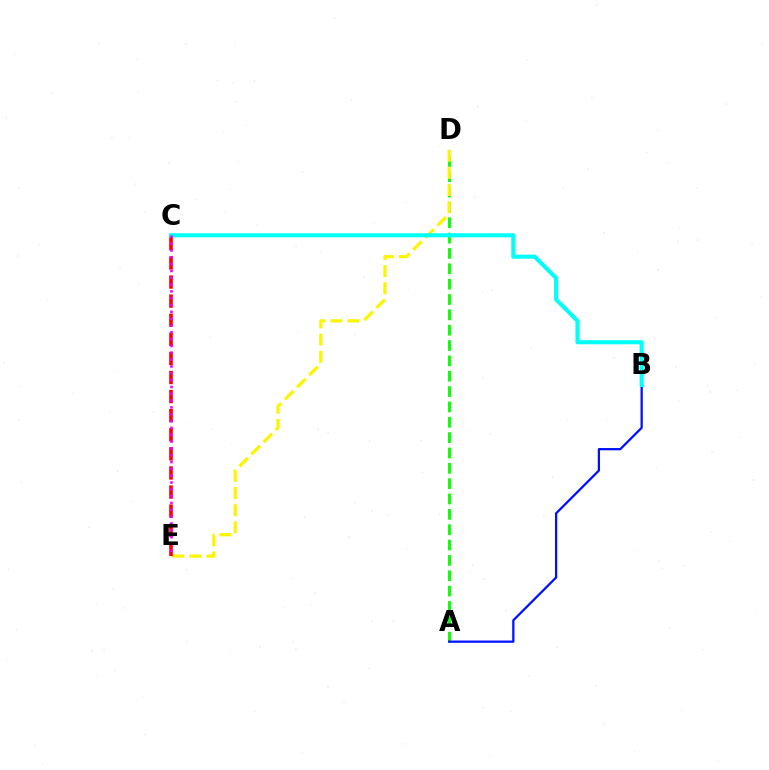{('A', 'D'): [{'color': '#08ff00', 'line_style': 'dashed', 'thickness': 2.08}], ('A', 'B'): [{'color': '#0010ff', 'line_style': 'solid', 'thickness': 1.62}], ('D', 'E'): [{'color': '#fcf500', 'line_style': 'dashed', 'thickness': 2.33}], ('B', 'C'): [{'color': '#00fff6', 'line_style': 'solid', 'thickness': 2.95}], ('C', 'E'): [{'color': '#ff0000', 'line_style': 'dashed', 'thickness': 2.59}, {'color': '#ee00ff', 'line_style': 'dotted', 'thickness': 1.85}]}